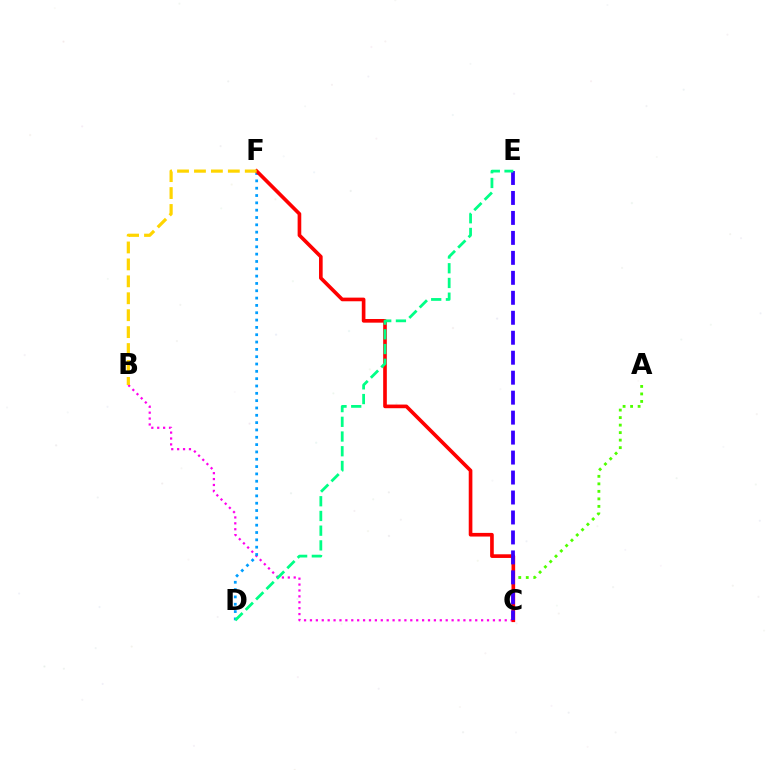{('A', 'C'): [{'color': '#4fff00', 'line_style': 'dotted', 'thickness': 2.04}], ('B', 'C'): [{'color': '#ff00ed', 'line_style': 'dotted', 'thickness': 1.6}], ('D', 'F'): [{'color': '#009eff', 'line_style': 'dotted', 'thickness': 1.99}], ('C', 'F'): [{'color': '#ff0000', 'line_style': 'solid', 'thickness': 2.63}], ('B', 'F'): [{'color': '#ffd500', 'line_style': 'dashed', 'thickness': 2.3}], ('C', 'E'): [{'color': '#3700ff', 'line_style': 'dashed', 'thickness': 2.71}], ('D', 'E'): [{'color': '#00ff86', 'line_style': 'dashed', 'thickness': 2.0}]}